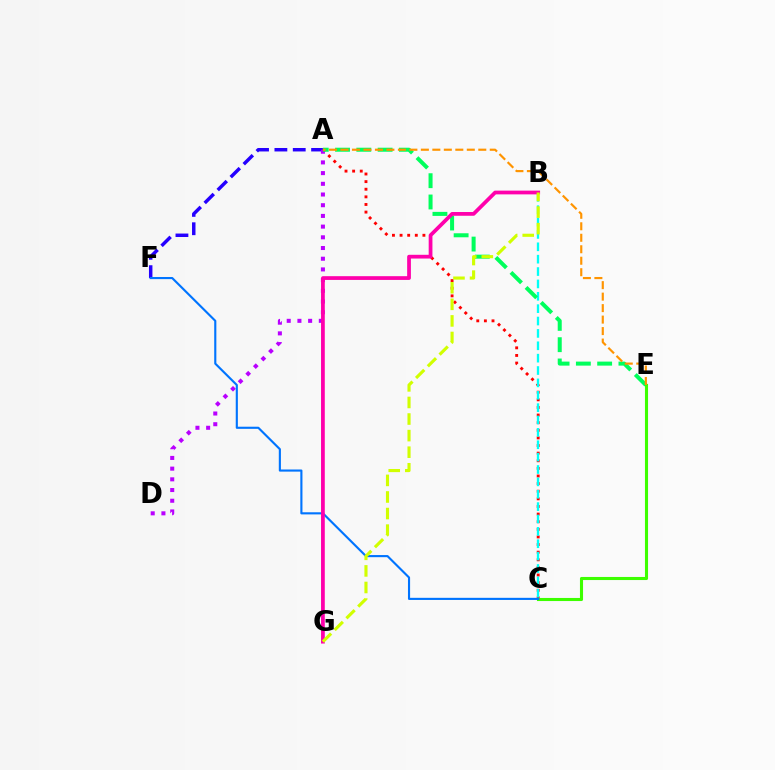{('A', 'F'): [{'color': '#2500ff', 'line_style': 'dashed', 'thickness': 2.49}], ('A', 'C'): [{'color': '#ff0000', 'line_style': 'dotted', 'thickness': 2.07}], ('B', 'C'): [{'color': '#00fff6', 'line_style': 'dashed', 'thickness': 1.68}], ('C', 'E'): [{'color': '#3dff00', 'line_style': 'solid', 'thickness': 2.22}], ('A', 'D'): [{'color': '#b900ff', 'line_style': 'dotted', 'thickness': 2.91}], ('A', 'E'): [{'color': '#00ff5c', 'line_style': 'dashed', 'thickness': 2.89}, {'color': '#ff9400', 'line_style': 'dashed', 'thickness': 1.56}], ('C', 'F'): [{'color': '#0074ff', 'line_style': 'solid', 'thickness': 1.53}], ('B', 'G'): [{'color': '#ff00ac', 'line_style': 'solid', 'thickness': 2.7}, {'color': '#d1ff00', 'line_style': 'dashed', 'thickness': 2.25}]}